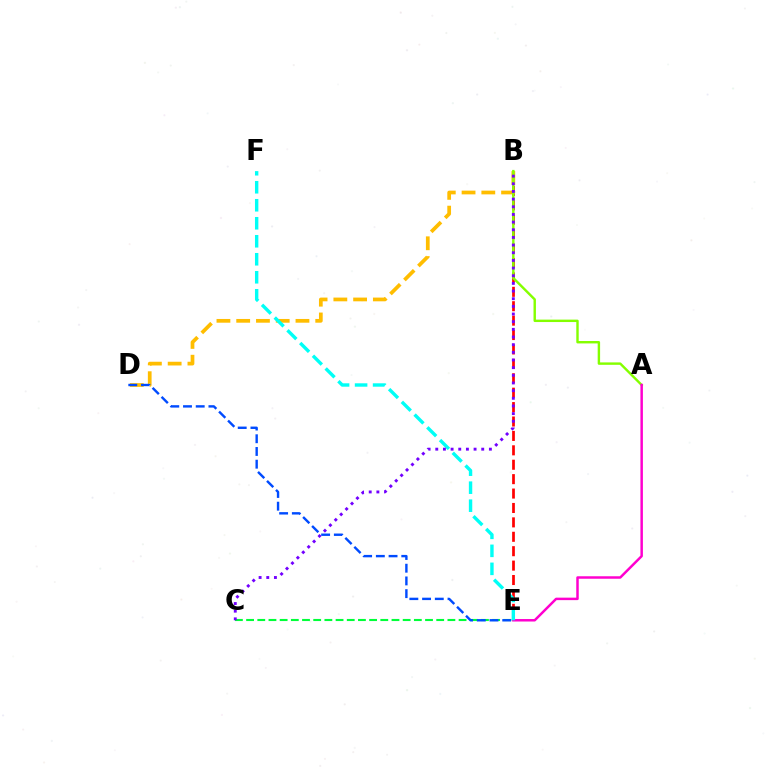{('B', 'E'): [{'color': '#ff0000', 'line_style': 'dashed', 'thickness': 1.96}], ('B', 'D'): [{'color': '#ffbd00', 'line_style': 'dashed', 'thickness': 2.68}], ('A', 'B'): [{'color': '#84ff00', 'line_style': 'solid', 'thickness': 1.74}], ('A', 'E'): [{'color': '#ff00cf', 'line_style': 'solid', 'thickness': 1.79}], ('E', 'F'): [{'color': '#00fff6', 'line_style': 'dashed', 'thickness': 2.45}], ('C', 'E'): [{'color': '#00ff39', 'line_style': 'dashed', 'thickness': 1.52}], ('B', 'C'): [{'color': '#7200ff', 'line_style': 'dotted', 'thickness': 2.08}], ('D', 'E'): [{'color': '#004bff', 'line_style': 'dashed', 'thickness': 1.73}]}